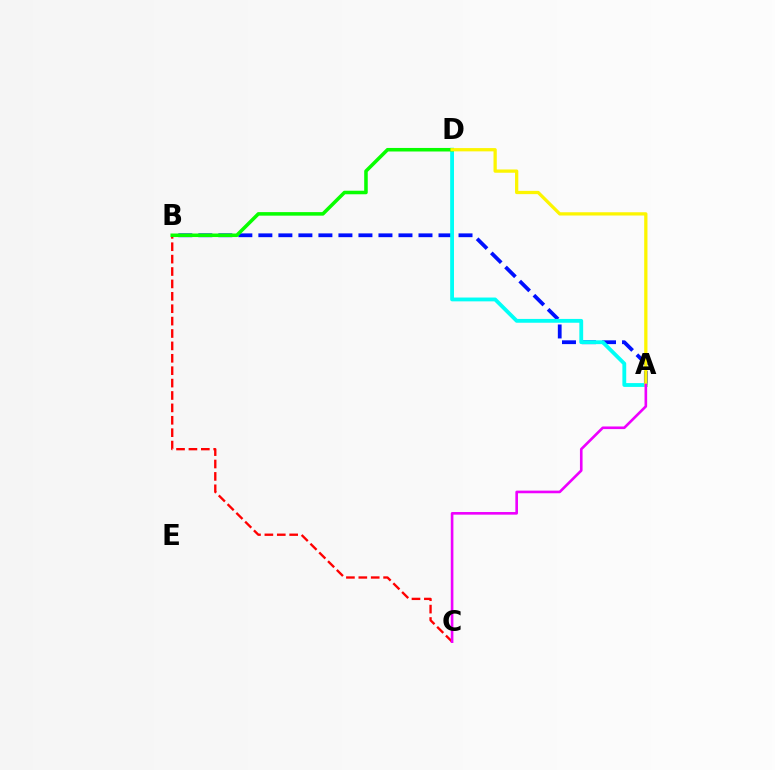{('B', 'C'): [{'color': '#ff0000', 'line_style': 'dashed', 'thickness': 1.68}], ('A', 'B'): [{'color': '#0010ff', 'line_style': 'dashed', 'thickness': 2.72}], ('A', 'D'): [{'color': '#00fff6', 'line_style': 'solid', 'thickness': 2.75}, {'color': '#fcf500', 'line_style': 'solid', 'thickness': 2.36}], ('B', 'D'): [{'color': '#08ff00', 'line_style': 'solid', 'thickness': 2.55}], ('A', 'C'): [{'color': '#ee00ff', 'line_style': 'solid', 'thickness': 1.89}]}